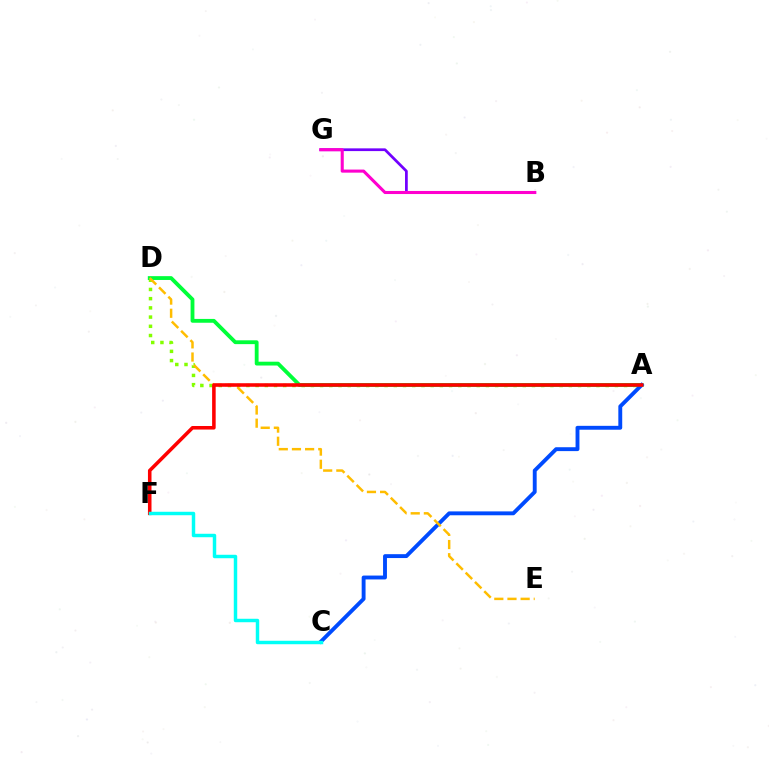{('A', 'D'): [{'color': '#84ff00', 'line_style': 'dotted', 'thickness': 2.5}, {'color': '#00ff39', 'line_style': 'solid', 'thickness': 2.75}], ('A', 'C'): [{'color': '#004bff', 'line_style': 'solid', 'thickness': 2.79}], ('B', 'G'): [{'color': '#7200ff', 'line_style': 'solid', 'thickness': 1.97}, {'color': '#ff00cf', 'line_style': 'solid', 'thickness': 2.22}], ('D', 'E'): [{'color': '#ffbd00', 'line_style': 'dashed', 'thickness': 1.79}], ('A', 'F'): [{'color': '#ff0000', 'line_style': 'solid', 'thickness': 2.56}], ('C', 'F'): [{'color': '#00fff6', 'line_style': 'solid', 'thickness': 2.49}]}